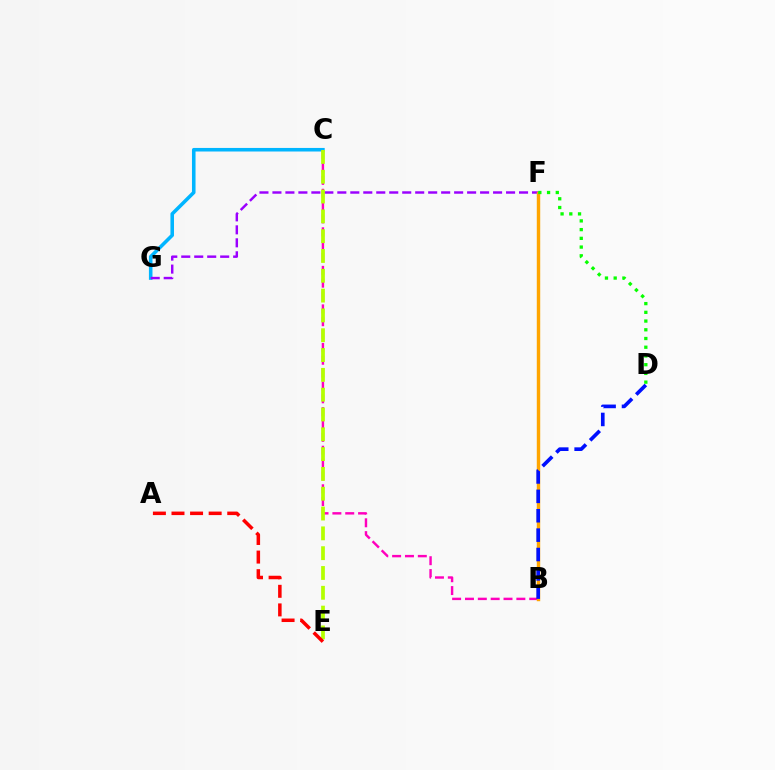{('B', 'F'): [{'color': '#00ff9d', 'line_style': 'dotted', 'thickness': 2.17}, {'color': '#ffa500', 'line_style': 'solid', 'thickness': 2.46}], ('C', 'G'): [{'color': '#00b5ff', 'line_style': 'solid', 'thickness': 2.56}], ('B', 'C'): [{'color': '#ff00bd', 'line_style': 'dashed', 'thickness': 1.75}], ('F', 'G'): [{'color': '#9b00ff', 'line_style': 'dashed', 'thickness': 1.76}], ('C', 'E'): [{'color': '#b3ff00', 'line_style': 'dashed', 'thickness': 2.69}], ('A', 'E'): [{'color': '#ff0000', 'line_style': 'dashed', 'thickness': 2.53}], ('B', 'D'): [{'color': '#0010ff', 'line_style': 'dashed', 'thickness': 2.63}], ('D', 'F'): [{'color': '#08ff00', 'line_style': 'dotted', 'thickness': 2.37}]}